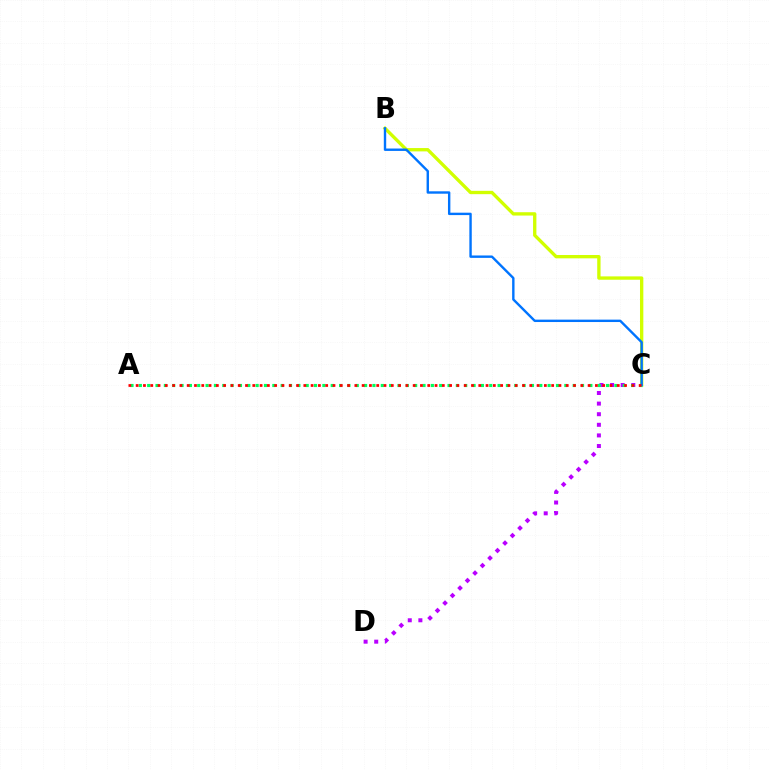{('B', 'C'): [{'color': '#d1ff00', 'line_style': 'solid', 'thickness': 2.4}, {'color': '#0074ff', 'line_style': 'solid', 'thickness': 1.73}], ('C', 'D'): [{'color': '#b900ff', 'line_style': 'dotted', 'thickness': 2.88}], ('A', 'C'): [{'color': '#00ff5c', 'line_style': 'dotted', 'thickness': 2.27}, {'color': '#ff0000', 'line_style': 'dotted', 'thickness': 1.98}]}